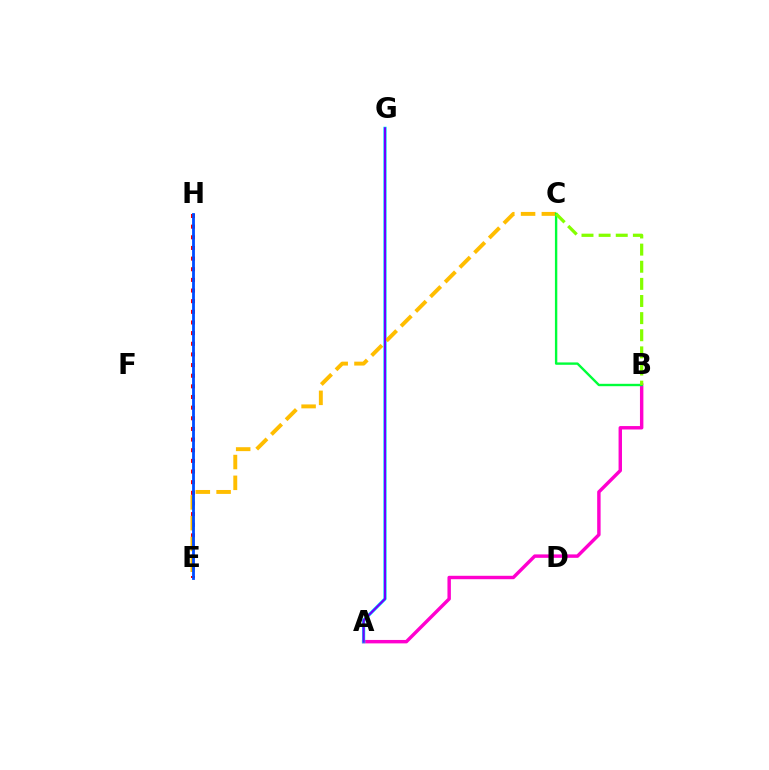{('A', 'B'): [{'color': '#ff00cf', 'line_style': 'solid', 'thickness': 2.47}], ('A', 'G'): [{'color': '#00fff6', 'line_style': 'solid', 'thickness': 2.35}, {'color': '#7200ff', 'line_style': 'solid', 'thickness': 1.62}], ('E', 'H'): [{'color': '#ff0000', 'line_style': 'dotted', 'thickness': 2.89}, {'color': '#004bff', 'line_style': 'solid', 'thickness': 2.02}], ('C', 'E'): [{'color': '#ffbd00', 'line_style': 'dashed', 'thickness': 2.82}], ('B', 'C'): [{'color': '#00ff39', 'line_style': 'solid', 'thickness': 1.72}, {'color': '#84ff00', 'line_style': 'dashed', 'thickness': 2.33}]}